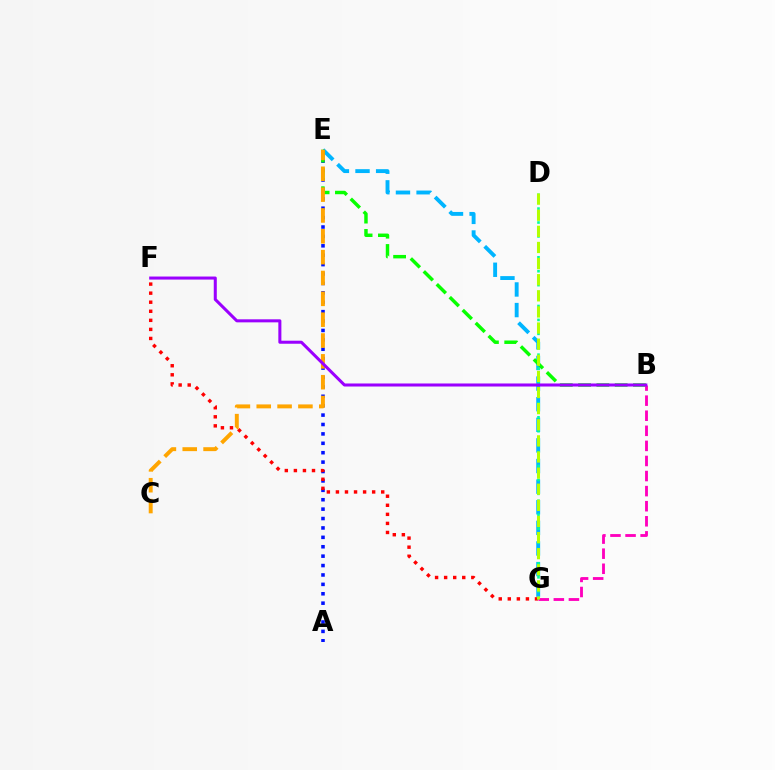{('E', 'G'): [{'color': '#00b5ff', 'line_style': 'dashed', 'thickness': 2.8}], ('A', 'E'): [{'color': '#0010ff', 'line_style': 'dotted', 'thickness': 2.56}], ('B', 'E'): [{'color': '#08ff00', 'line_style': 'dashed', 'thickness': 2.49}], ('F', 'G'): [{'color': '#ff0000', 'line_style': 'dotted', 'thickness': 2.46}], ('D', 'G'): [{'color': '#00ff9d', 'line_style': 'dotted', 'thickness': 1.89}, {'color': '#b3ff00', 'line_style': 'dashed', 'thickness': 2.19}], ('C', 'E'): [{'color': '#ffa500', 'line_style': 'dashed', 'thickness': 2.83}], ('B', 'G'): [{'color': '#ff00bd', 'line_style': 'dashed', 'thickness': 2.05}], ('B', 'F'): [{'color': '#9b00ff', 'line_style': 'solid', 'thickness': 2.19}]}